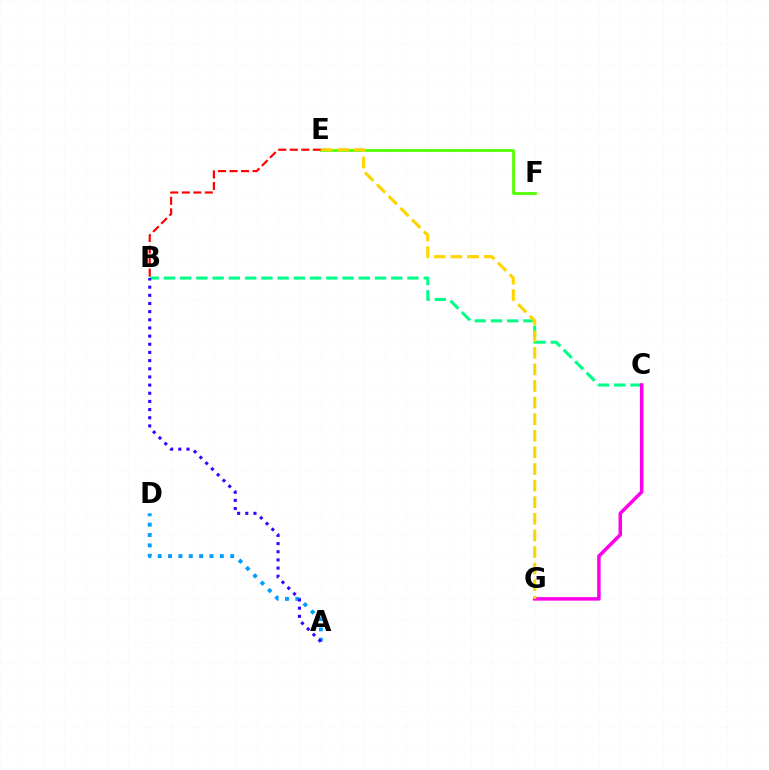{('E', 'F'): [{'color': '#4fff00', 'line_style': 'solid', 'thickness': 1.98}], ('B', 'C'): [{'color': '#00ff86', 'line_style': 'dashed', 'thickness': 2.21}], ('B', 'E'): [{'color': '#ff0000', 'line_style': 'dashed', 'thickness': 1.56}], ('A', 'D'): [{'color': '#009eff', 'line_style': 'dotted', 'thickness': 2.81}], ('C', 'G'): [{'color': '#ff00ed', 'line_style': 'solid', 'thickness': 2.53}], ('E', 'G'): [{'color': '#ffd500', 'line_style': 'dashed', 'thickness': 2.25}], ('A', 'B'): [{'color': '#3700ff', 'line_style': 'dotted', 'thickness': 2.22}]}